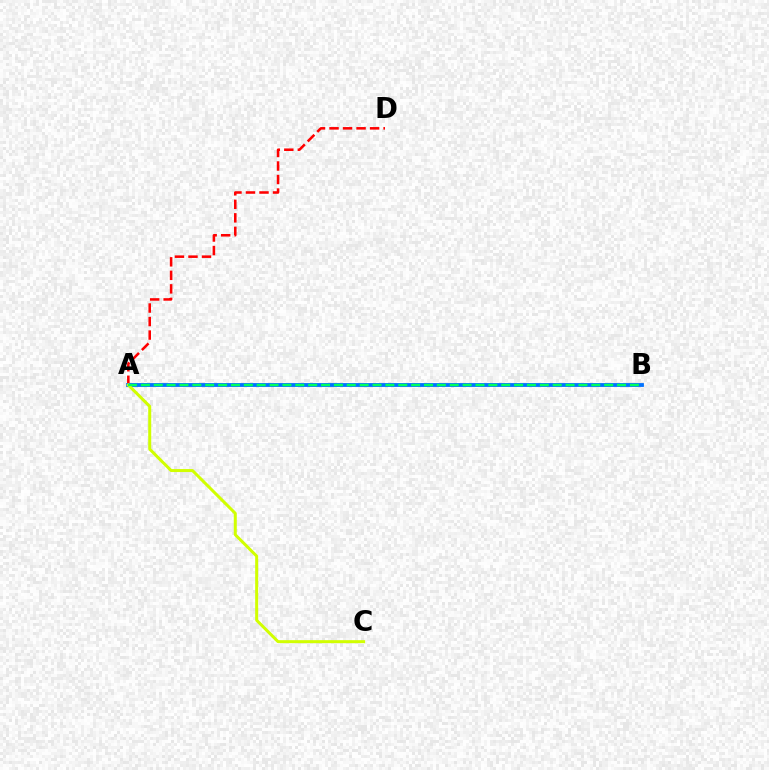{('A', 'D'): [{'color': '#ff0000', 'line_style': 'dashed', 'thickness': 1.84}], ('A', 'B'): [{'color': '#b900ff', 'line_style': 'solid', 'thickness': 1.8}, {'color': '#0074ff', 'line_style': 'solid', 'thickness': 2.72}, {'color': '#00ff5c', 'line_style': 'dashed', 'thickness': 1.75}], ('A', 'C'): [{'color': '#d1ff00', 'line_style': 'solid', 'thickness': 2.16}]}